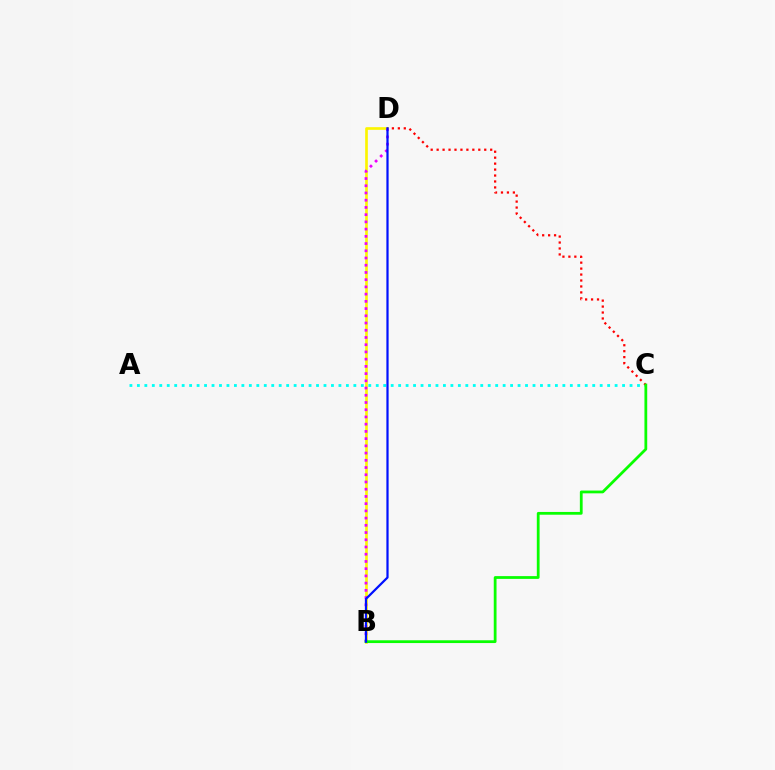{('B', 'D'): [{'color': '#fcf500', 'line_style': 'solid', 'thickness': 1.93}, {'color': '#ee00ff', 'line_style': 'dotted', 'thickness': 1.96}, {'color': '#0010ff', 'line_style': 'solid', 'thickness': 1.6}], ('A', 'C'): [{'color': '#00fff6', 'line_style': 'dotted', 'thickness': 2.03}], ('C', 'D'): [{'color': '#ff0000', 'line_style': 'dotted', 'thickness': 1.62}], ('B', 'C'): [{'color': '#08ff00', 'line_style': 'solid', 'thickness': 2.0}]}